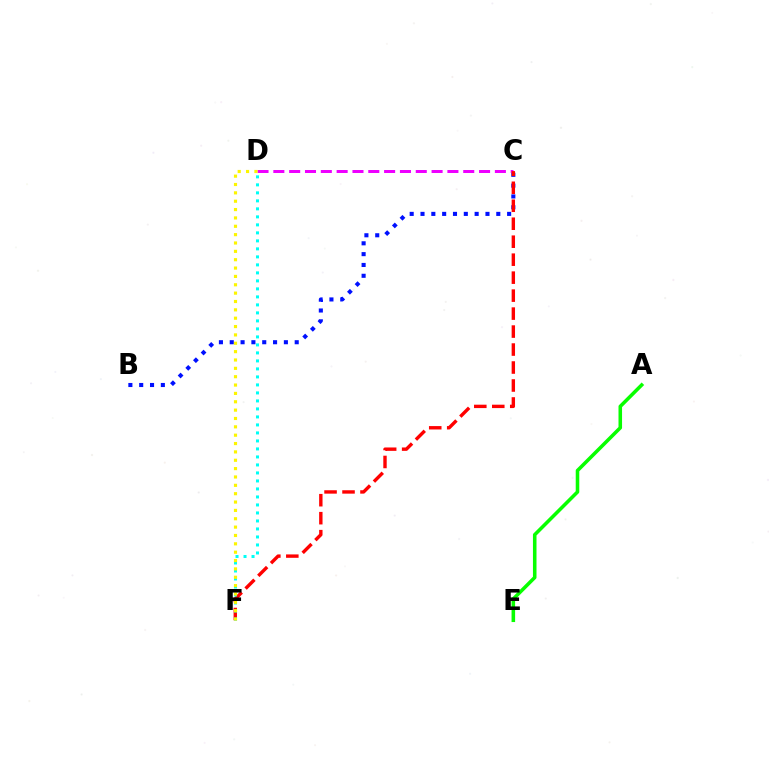{('B', 'C'): [{'color': '#0010ff', 'line_style': 'dotted', 'thickness': 2.94}], ('A', 'E'): [{'color': '#08ff00', 'line_style': 'solid', 'thickness': 2.56}], ('C', 'D'): [{'color': '#ee00ff', 'line_style': 'dashed', 'thickness': 2.15}], ('C', 'F'): [{'color': '#ff0000', 'line_style': 'dashed', 'thickness': 2.44}], ('D', 'F'): [{'color': '#00fff6', 'line_style': 'dotted', 'thickness': 2.17}, {'color': '#fcf500', 'line_style': 'dotted', 'thickness': 2.27}]}